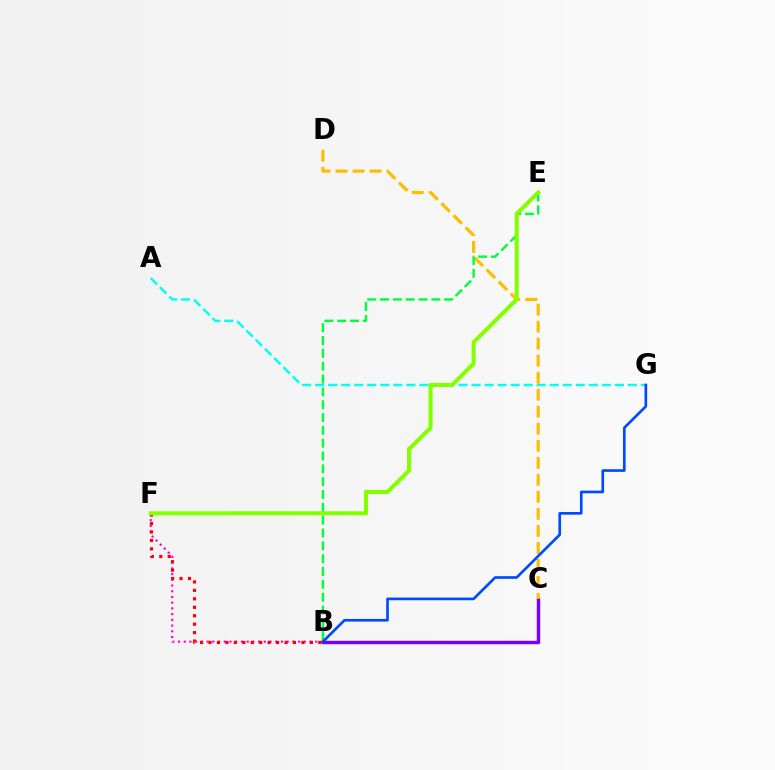{('B', 'C'): [{'color': '#7200ff', 'line_style': 'solid', 'thickness': 2.48}], ('B', 'F'): [{'color': '#ff00cf', 'line_style': 'dotted', 'thickness': 1.55}, {'color': '#ff0000', 'line_style': 'dotted', 'thickness': 2.3}], ('A', 'G'): [{'color': '#00fff6', 'line_style': 'dashed', 'thickness': 1.77}], ('C', 'D'): [{'color': '#ffbd00', 'line_style': 'dashed', 'thickness': 2.31}], ('B', 'E'): [{'color': '#00ff39', 'line_style': 'dashed', 'thickness': 1.74}], ('B', 'G'): [{'color': '#004bff', 'line_style': 'solid', 'thickness': 1.92}], ('E', 'F'): [{'color': '#84ff00', 'line_style': 'solid', 'thickness': 2.92}]}